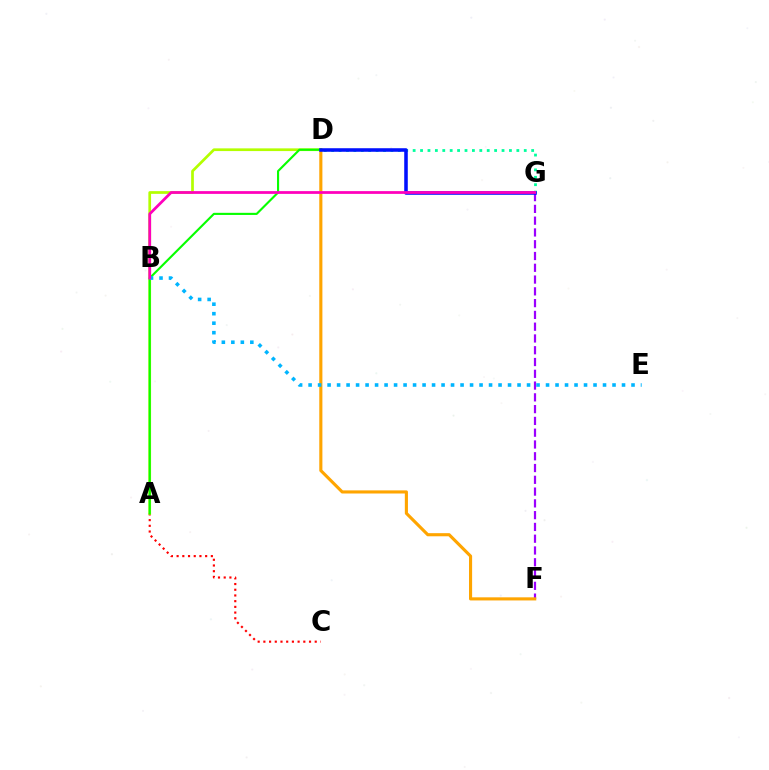{('F', 'G'): [{'color': '#9b00ff', 'line_style': 'dashed', 'thickness': 1.6}], ('A', 'C'): [{'color': '#ff0000', 'line_style': 'dotted', 'thickness': 1.55}], ('D', 'F'): [{'color': '#ffa500', 'line_style': 'solid', 'thickness': 2.24}], ('A', 'D'): [{'color': '#b3ff00', 'line_style': 'solid', 'thickness': 1.95}, {'color': '#08ff00', 'line_style': 'solid', 'thickness': 1.53}], ('D', 'G'): [{'color': '#00ff9d', 'line_style': 'dotted', 'thickness': 2.01}, {'color': '#0010ff', 'line_style': 'solid', 'thickness': 2.55}], ('B', 'E'): [{'color': '#00b5ff', 'line_style': 'dotted', 'thickness': 2.58}], ('B', 'G'): [{'color': '#ff00bd', 'line_style': 'solid', 'thickness': 1.98}]}